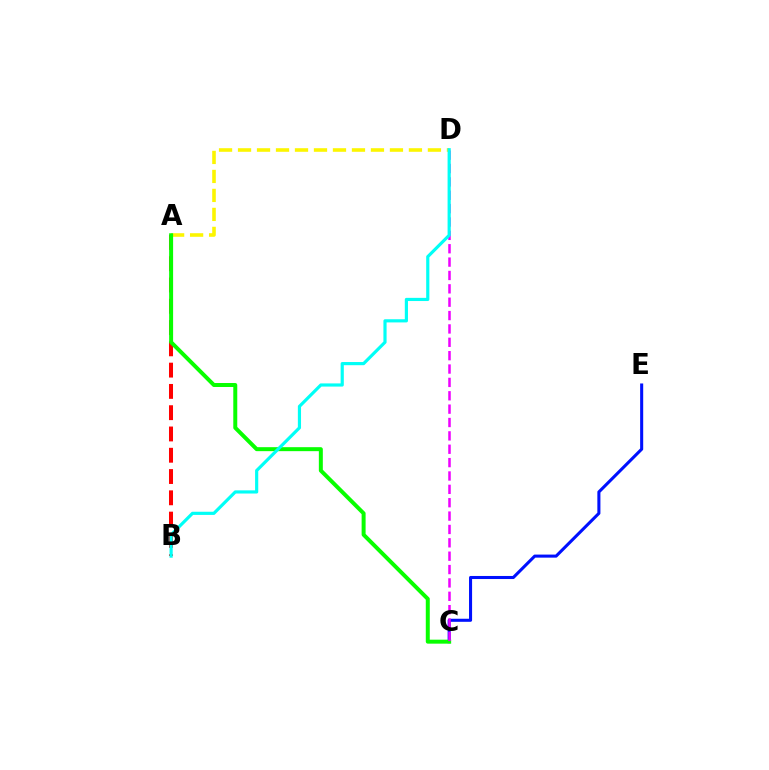{('C', 'E'): [{'color': '#0010ff', 'line_style': 'solid', 'thickness': 2.2}], ('A', 'B'): [{'color': '#ff0000', 'line_style': 'dashed', 'thickness': 2.89}], ('A', 'D'): [{'color': '#fcf500', 'line_style': 'dashed', 'thickness': 2.58}], ('A', 'C'): [{'color': '#08ff00', 'line_style': 'solid', 'thickness': 2.87}], ('C', 'D'): [{'color': '#ee00ff', 'line_style': 'dashed', 'thickness': 1.82}], ('B', 'D'): [{'color': '#00fff6', 'line_style': 'solid', 'thickness': 2.28}]}